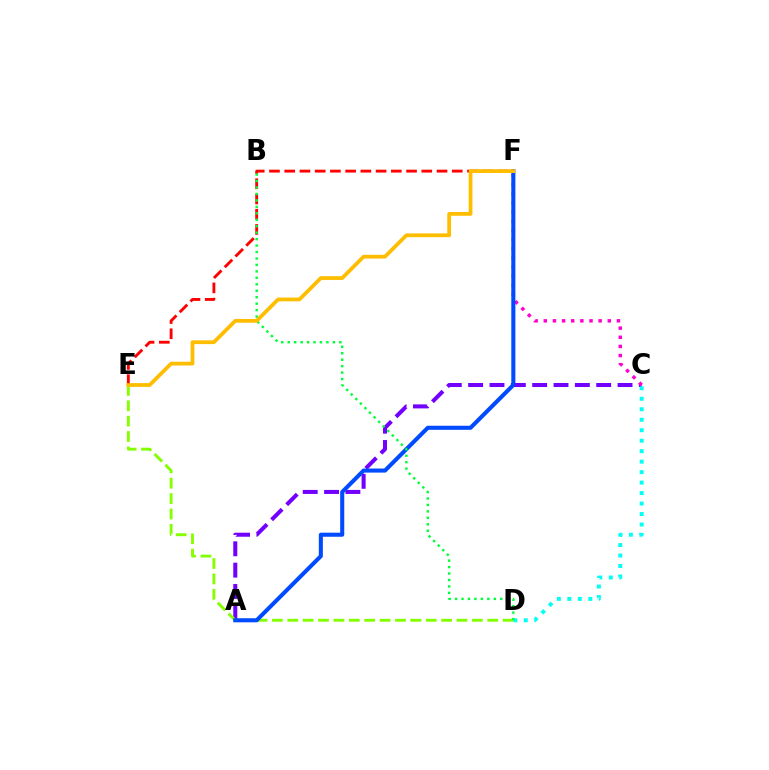{('A', 'C'): [{'color': '#7200ff', 'line_style': 'dashed', 'thickness': 2.9}], ('C', 'F'): [{'color': '#ff00cf', 'line_style': 'dotted', 'thickness': 2.48}], ('C', 'D'): [{'color': '#00fff6', 'line_style': 'dotted', 'thickness': 2.85}], ('D', 'E'): [{'color': '#84ff00', 'line_style': 'dashed', 'thickness': 2.09}], ('A', 'F'): [{'color': '#004bff', 'line_style': 'solid', 'thickness': 2.93}], ('E', 'F'): [{'color': '#ff0000', 'line_style': 'dashed', 'thickness': 2.07}, {'color': '#ffbd00', 'line_style': 'solid', 'thickness': 2.71}], ('B', 'D'): [{'color': '#00ff39', 'line_style': 'dotted', 'thickness': 1.75}]}